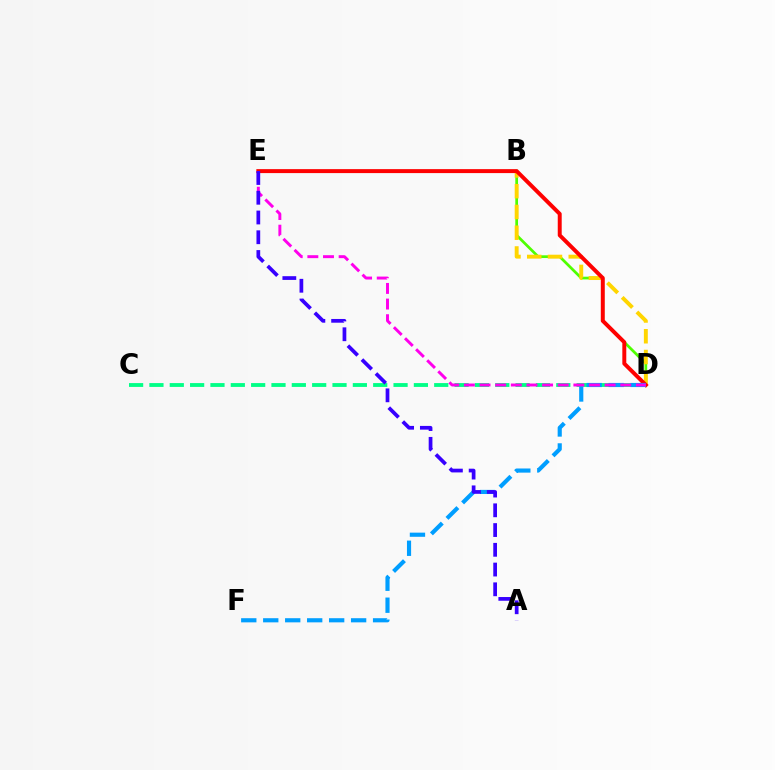{('C', 'D'): [{'color': '#00ff86', 'line_style': 'dashed', 'thickness': 2.76}], ('B', 'D'): [{'color': '#4fff00', 'line_style': 'solid', 'thickness': 1.96}, {'color': '#ffd500', 'line_style': 'dashed', 'thickness': 2.82}], ('D', 'E'): [{'color': '#ff0000', 'line_style': 'solid', 'thickness': 2.85}, {'color': '#ff00ed', 'line_style': 'dashed', 'thickness': 2.12}], ('D', 'F'): [{'color': '#009eff', 'line_style': 'dashed', 'thickness': 2.98}], ('A', 'E'): [{'color': '#3700ff', 'line_style': 'dashed', 'thickness': 2.68}]}